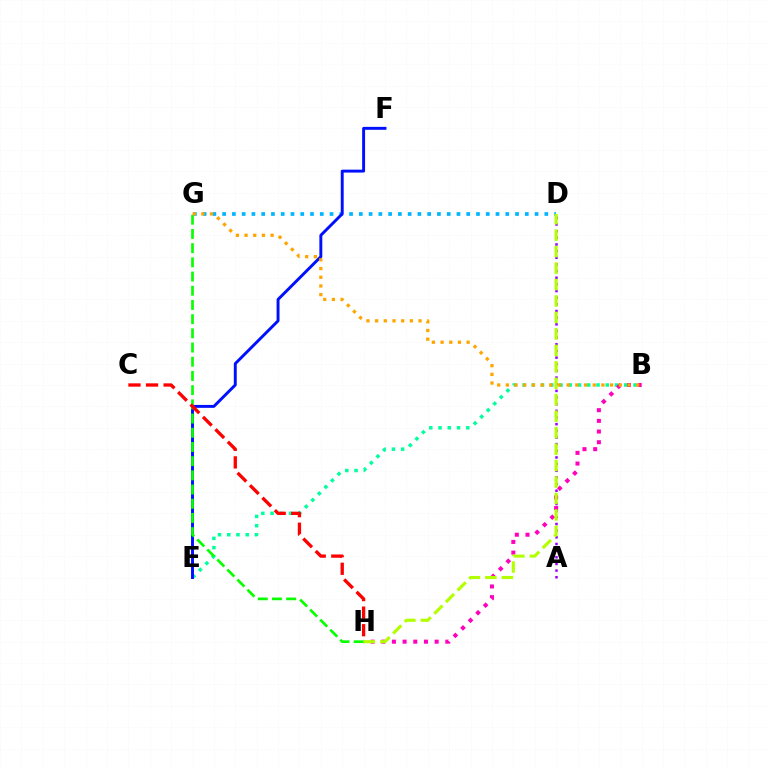{('A', 'D'): [{'color': '#9b00ff', 'line_style': 'dotted', 'thickness': 1.81}], ('B', 'E'): [{'color': '#00ff9d', 'line_style': 'dotted', 'thickness': 2.51}], ('B', 'H'): [{'color': '#ff00bd', 'line_style': 'dotted', 'thickness': 2.9}], ('D', 'G'): [{'color': '#00b5ff', 'line_style': 'dotted', 'thickness': 2.65}], ('E', 'F'): [{'color': '#0010ff', 'line_style': 'solid', 'thickness': 2.11}], ('G', 'H'): [{'color': '#08ff00', 'line_style': 'dashed', 'thickness': 1.93}], ('C', 'H'): [{'color': '#ff0000', 'line_style': 'dashed', 'thickness': 2.39}], ('D', 'H'): [{'color': '#b3ff00', 'line_style': 'dashed', 'thickness': 2.24}], ('B', 'G'): [{'color': '#ffa500', 'line_style': 'dotted', 'thickness': 2.36}]}